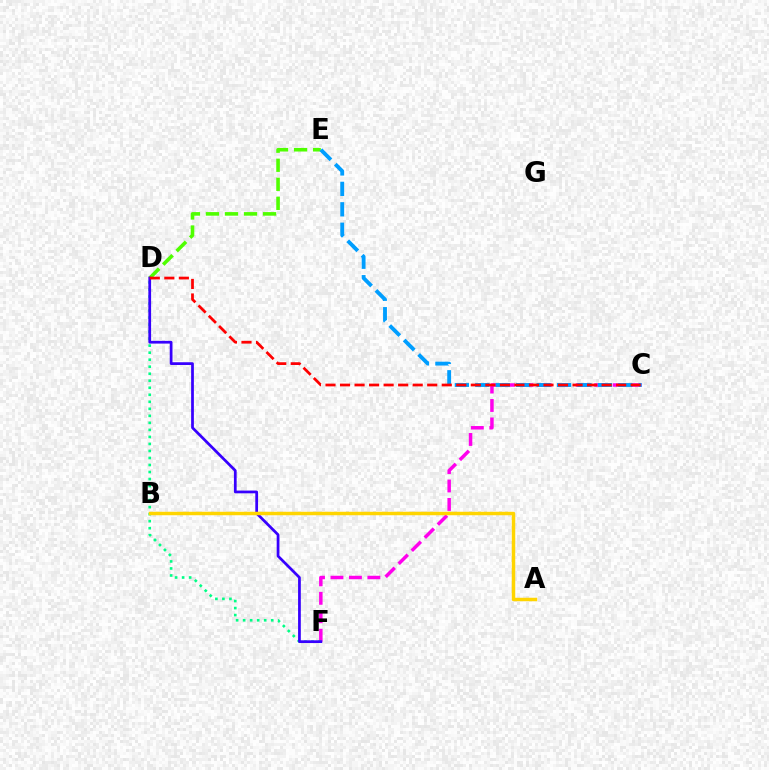{('C', 'F'): [{'color': '#ff00ed', 'line_style': 'dashed', 'thickness': 2.51}], ('D', 'E'): [{'color': '#4fff00', 'line_style': 'dashed', 'thickness': 2.59}], ('D', 'F'): [{'color': '#00ff86', 'line_style': 'dotted', 'thickness': 1.91}, {'color': '#3700ff', 'line_style': 'solid', 'thickness': 1.97}], ('C', 'E'): [{'color': '#009eff', 'line_style': 'dashed', 'thickness': 2.78}], ('C', 'D'): [{'color': '#ff0000', 'line_style': 'dashed', 'thickness': 1.97}], ('A', 'B'): [{'color': '#ffd500', 'line_style': 'solid', 'thickness': 2.5}]}